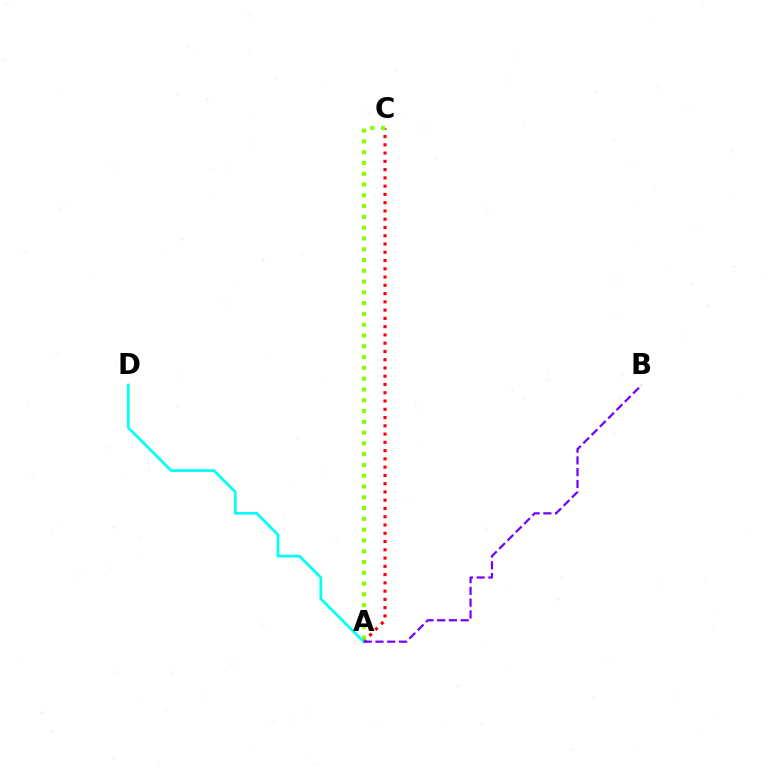{('A', 'C'): [{'color': '#ff0000', 'line_style': 'dotted', 'thickness': 2.25}, {'color': '#84ff00', 'line_style': 'dotted', 'thickness': 2.93}], ('A', 'D'): [{'color': '#00fff6', 'line_style': 'solid', 'thickness': 1.96}], ('A', 'B'): [{'color': '#7200ff', 'line_style': 'dashed', 'thickness': 1.6}]}